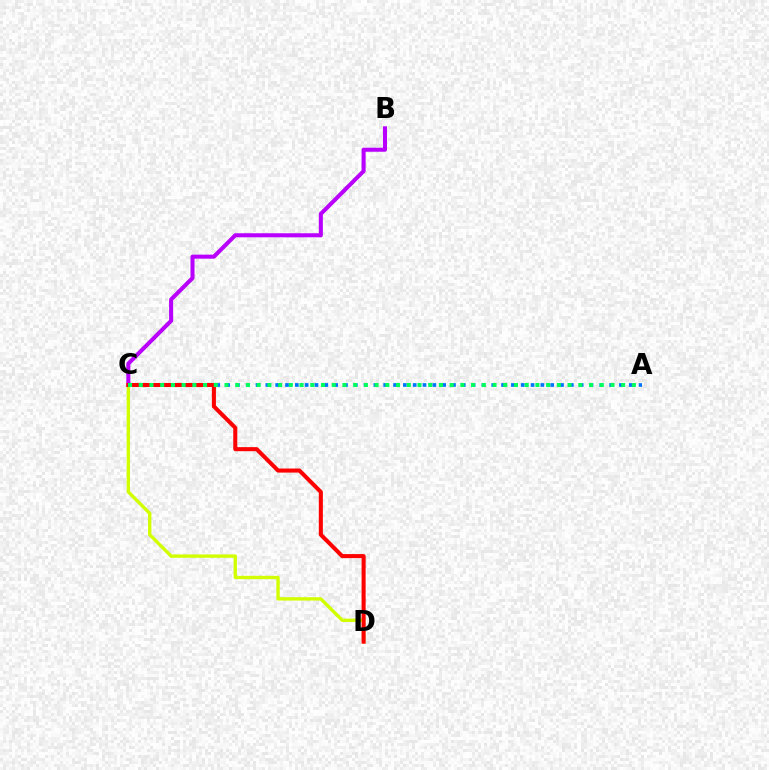{('B', 'C'): [{'color': '#b900ff', 'line_style': 'solid', 'thickness': 2.91}], ('C', 'D'): [{'color': '#d1ff00', 'line_style': 'solid', 'thickness': 2.42}, {'color': '#ff0000', 'line_style': 'solid', 'thickness': 2.92}], ('A', 'C'): [{'color': '#0074ff', 'line_style': 'dotted', 'thickness': 2.67}, {'color': '#00ff5c', 'line_style': 'dotted', 'thickness': 2.91}]}